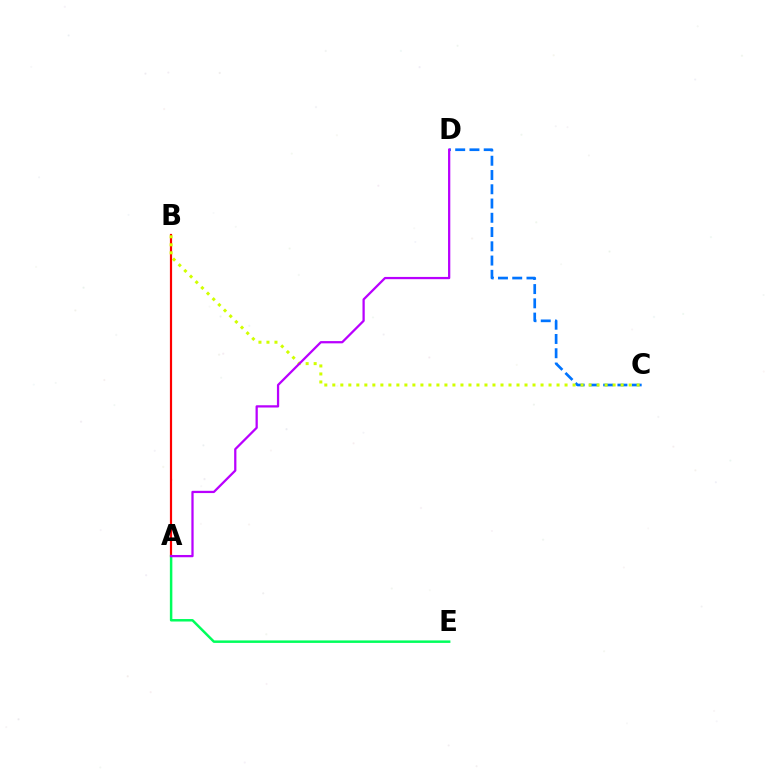{('C', 'D'): [{'color': '#0074ff', 'line_style': 'dashed', 'thickness': 1.94}], ('A', 'B'): [{'color': '#ff0000', 'line_style': 'solid', 'thickness': 1.58}], ('B', 'C'): [{'color': '#d1ff00', 'line_style': 'dotted', 'thickness': 2.18}], ('A', 'E'): [{'color': '#00ff5c', 'line_style': 'solid', 'thickness': 1.79}], ('A', 'D'): [{'color': '#b900ff', 'line_style': 'solid', 'thickness': 1.63}]}